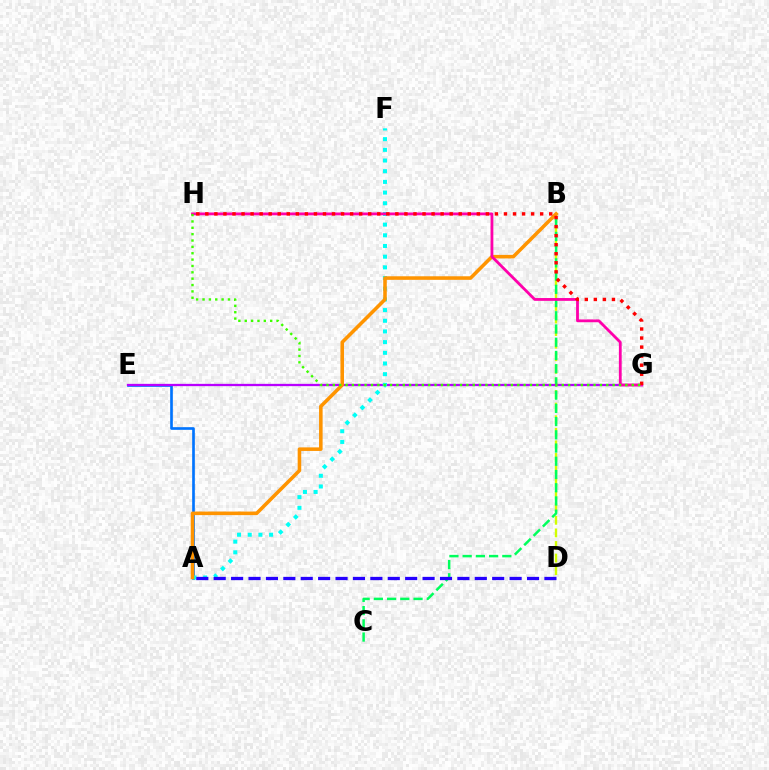{('B', 'D'): [{'color': '#d1ff00', 'line_style': 'dashed', 'thickness': 1.71}], ('A', 'E'): [{'color': '#0074ff', 'line_style': 'solid', 'thickness': 1.91}], ('B', 'C'): [{'color': '#00ff5c', 'line_style': 'dashed', 'thickness': 1.8}], ('E', 'G'): [{'color': '#b900ff', 'line_style': 'solid', 'thickness': 1.65}], ('A', 'F'): [{'color': '#00fff6', 'line_style': 'dotted', 'thickness': 2.9}], ('A', 'D'): [{'color': '#2500ff', 'line_style': 'dashed', 'thickness': 2.36}], ('A', 'B'): [{'color': '#ff9400', 'line_style': 'solid', 'thickness': 2.56}], ('G', 'H'): [{'color': '#ff00ac', 'line_style': 'solid', 'thickness': 2.02}, {'color': '#ff0000', 'line_style': 'dotted', 'thickness': 2.46}, {'color': '#3dff00', 'line_style': 'dotted', 'thickness': 1.73}]}